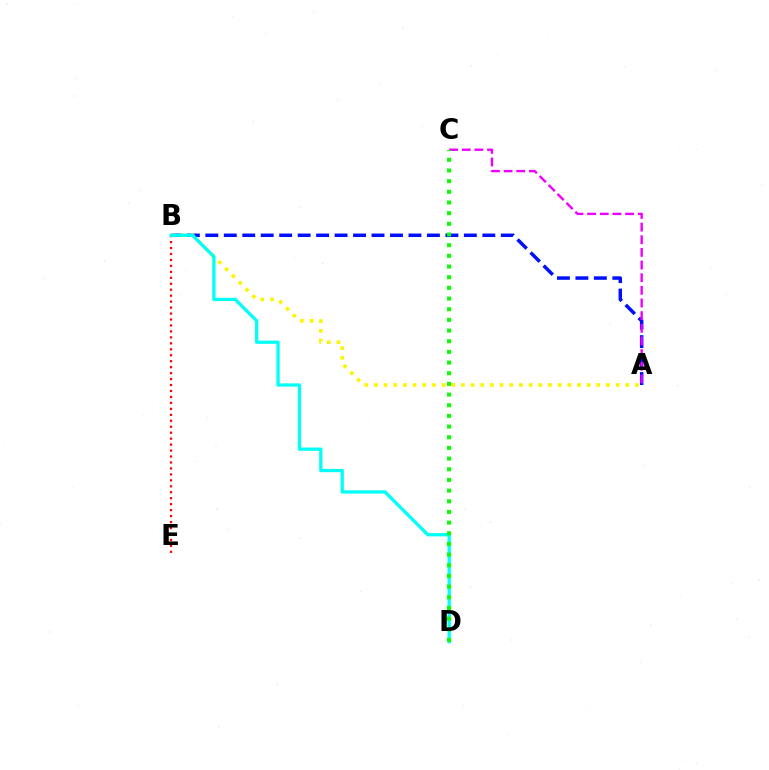{('A', 'B'): [{'color': '#0010ff', 'line_style': 'dashed', 'thickness': 2.51}, {'color': '#fcf500', 'line_style': 'dotted', 'thickness': 2.63}], ('B', 'E'): [{'color': '#ff0000', 'line_style': 'dotted', 'thickness': 1.62}], ('A', 'C'): [{'color': '#ee00ff', 'line_style': 'dashed', 'thickness': 1.72}], ('B', 'D'): [{'color': '#00fff6', 'line_style': 'solid', 'thickness': 2.36}], ('C', 'D'): [{'color': '#08ff00', 'line_style': 'dotted', 'thickness': 2.9}]}